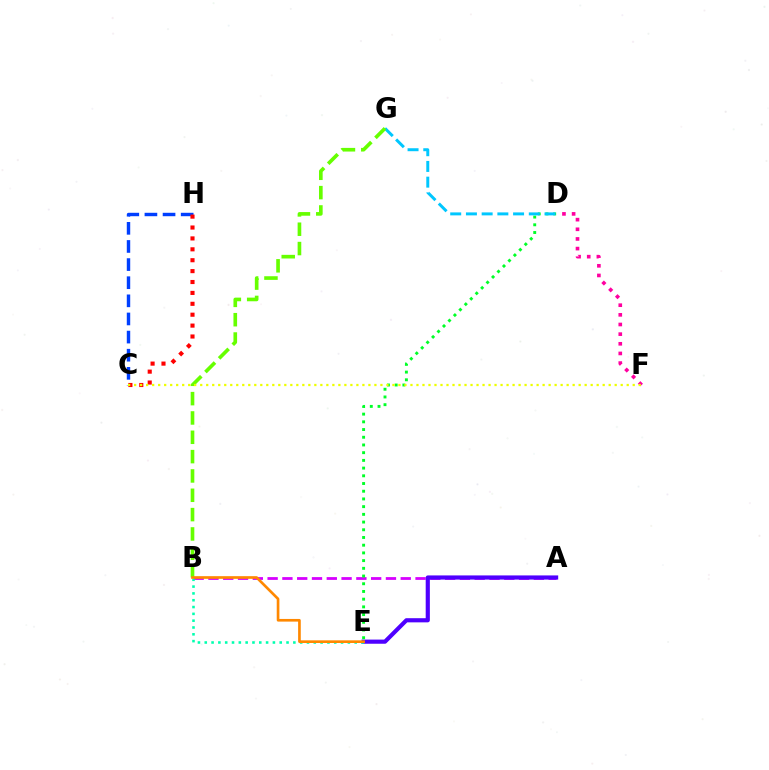{('C', 'H'): [{'color': '#003fff', 'line_style': 'dashed', 'thickness': 2.46}, {'color': '#ff0000', 'line_style': 'dotted', 'thickness': 2.96}], ('A', 'B'): [{'color': '#d600ff', 'line_style': 'dashed', 'thickness': 2.01}], ('A', 'E'): [{'color': '#4f00ff', 'line_style': 'solid', 'thickness': 2.99}], ('D', 'E'): [{'color': '#00ff27', 'line_style': 'dotted', 'thickness': 2.09}], ('D', 'G'): [{'color': '#00c7ff', 'line_style': 'dashed', 'thickness': 2.13}], ('D', 'F'): [{'color': '#ff00a0', 'line_style': 'dotted', 'thickness': 2.62}], ('B', 'G'): [{'color': '#66ff00', 'line_style': 'dashed', 'thickness': 2.63}], ('B', 'E'): [{'color': '#00ffaf', 'line_style': 'dotted', 'thickness': 1.85}, {'color': '#ff8800', 'line_style': 'solid', 'thickness': 1.92}], ('C', 'F'): [{'color': '#eeff00', 'line_style': 'dotted', 'thickness': 1.63}]}